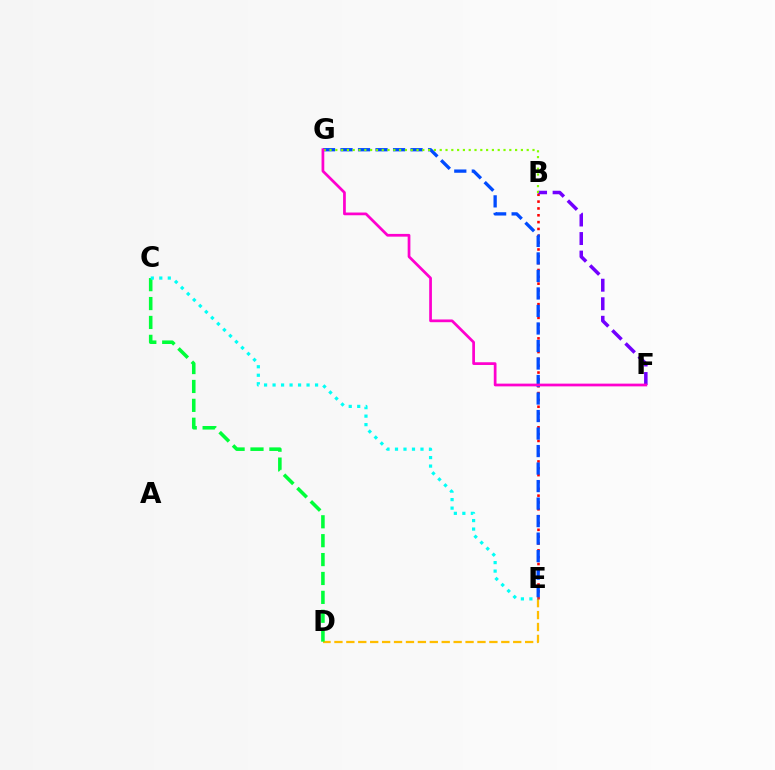{('D', 'E'): [{'color': '#ffbd00', 'line_style': 'dashed', 'thickness': 1.62}], ('B', 'E'): [{'color': '#ff0000', 'line_style': 'dotted', 'thickness': 1.86}], ('B', 'F'): [{'color': '#7200ff', 'line_style': 'dashed', 'thickness': 2.52}], ('C', 'D'): [{'color': '#00ff39', 'line_style': 'dashed', 'thickness': 2.57}], ('C', 'E'): [{'color': '#00fff6', 'line_style': 'dotted', 'thickness': 2.31}], ('E', 'G'): [{'color': '#004bff', 'line_style': 'dashed', 'thickness': 2.38}], ('B', 'G'): [{'color': '#84ff00', 'line_style': 'dotted', 'thickness': 1.58}], ('F', 'G'): [{'color': '#ff00cf', 'line_style': 'solid', 'thickness': 1.97}]}